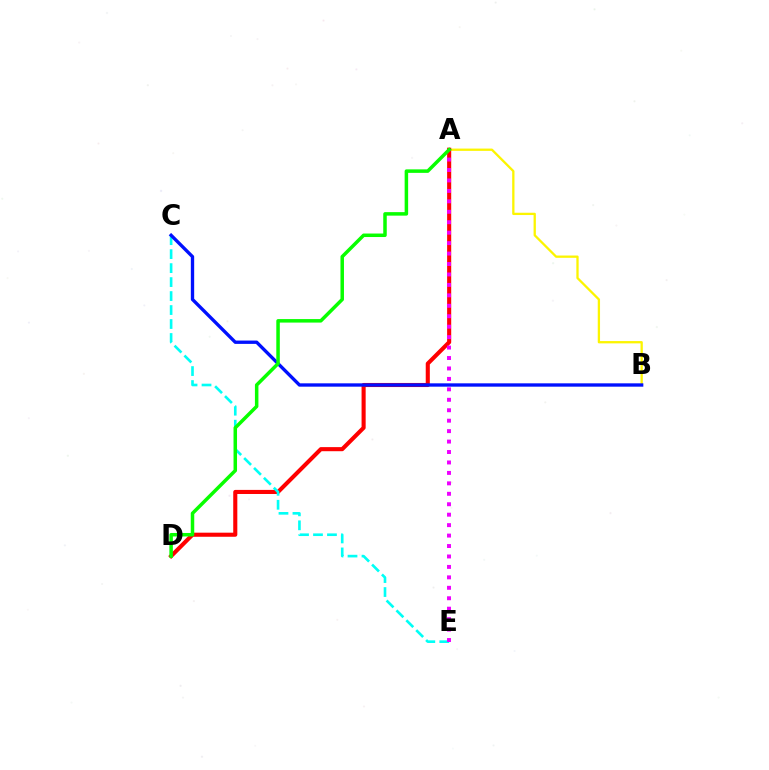{('A', 'B'): [{'color': '#fcf500', 'line_style': 'solid', 'thickness': 1.65}], ('A', 'D'): [{'color': '#ff0000', 'line_style': 'solid', 'thickness': 2.94}, {'color': '#08ff00', 'line_style': 'solid', 'thickness': 2.52}], ('C', 'E'): [{'color': '#00fff6', 'line_style': 'dashed', 'thickness': 1.9}], ('A', 'E'): [{'color': '#ee00ff', 'line_style': 'dotted', 'thickness': 2.84}], ('B', 'C'): [{'color': '#0010ff', 'line_style': 'solid', 'thickness': 2.4}]}